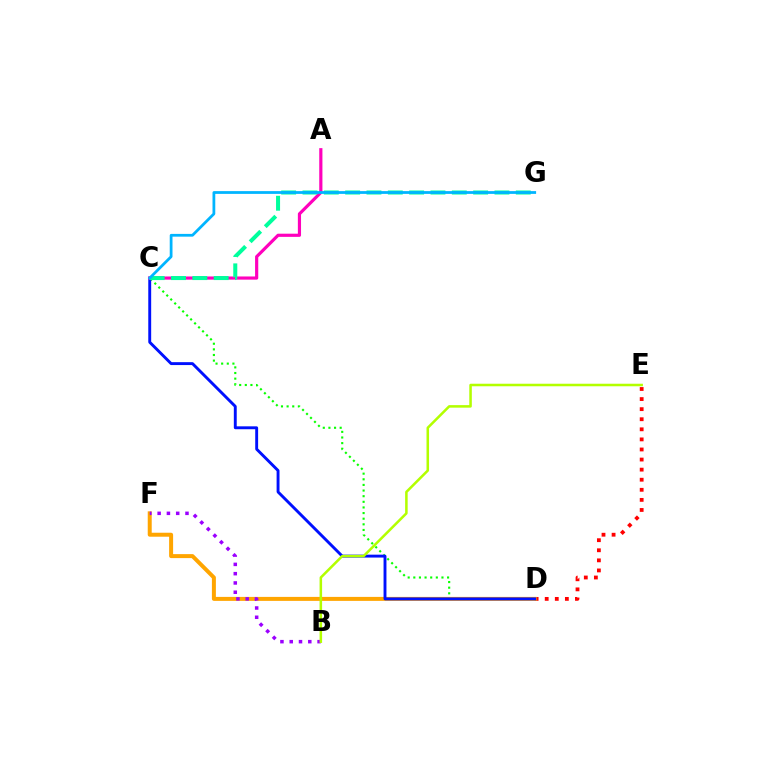{('D', 'E'): [{'color': '#ff0000', 'line_style': 'dotted', 'thickness': 2.74}], ('C', 'D'): [{'color': '#08ff00', 'line_style': 'dotted', 'thickness': 1.53}, {'color': '#0010ff', 'line_style': 'solid', 'thickness': 2.09}], ('D', 'F'): [{'color': '#ffa500', 'line_style': 'solid', 'thickness': 2.87}], ('A', 'C'): [{'color': '#ff00bd', 'line_style': 'solid', 'thickness': 2.29}], ('C', 'G'): [{'color': '#00ff9d', 'line_style': 'dashed', 'thickness': 2.9}, {'color': '#00b5ff', 'line_style': 'solid', 'thickness': 1.99}], ('B', 'F'): [{'color': '#9b00ff', 'line_style': 'dotted', 'thickness': 2.52}], ('B', 'E'): [{'color': '#b3ff00', 'line_style': 'solid', 'thickness': 1.82}]}